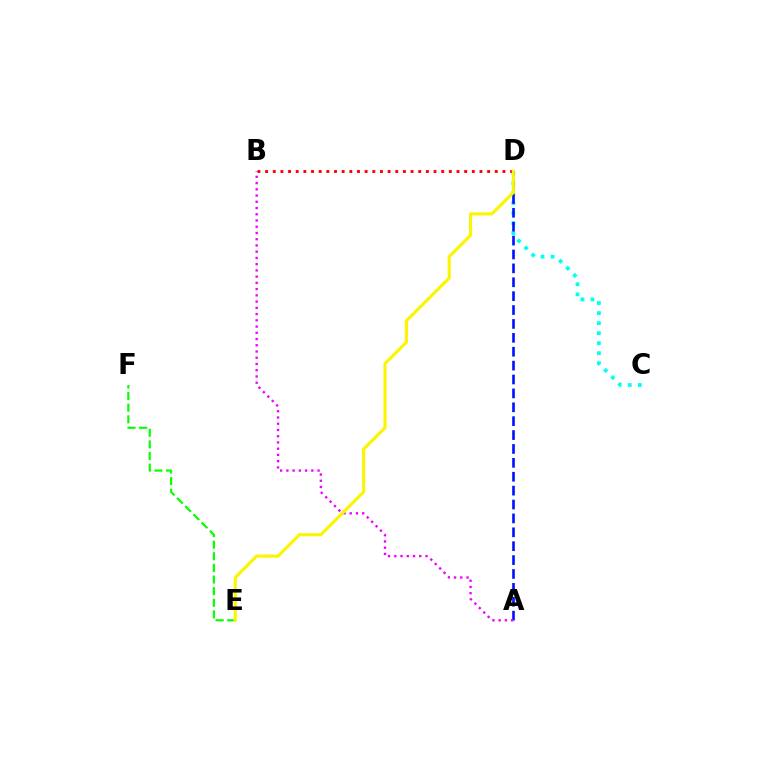{('C', 'D'): [{'color': '#00fff6', 'line_style': 'dotted', 'thickness': 2.72}], ('A', 'D'): [{'color': '#0010ff', 'line_style': 'dashed', 'thickness': 1.89}], ('B', 'D'): [{'color': '#ff0000', 'line_style': 'dotted', 'thickness': 2.08}], ('E', 'F'): [{'color': '#08ff00', 'line_style': 'dashed', 'thickness': 1.58}], ('A', 'B'): [{'color': '#ee00ff', 'line_style': 'dotted', 'thickness': 1.69}], ('D', 'E'): [{'color': '#fcf500', 'line_style': 'solid', 'thickness': 2.24}]}